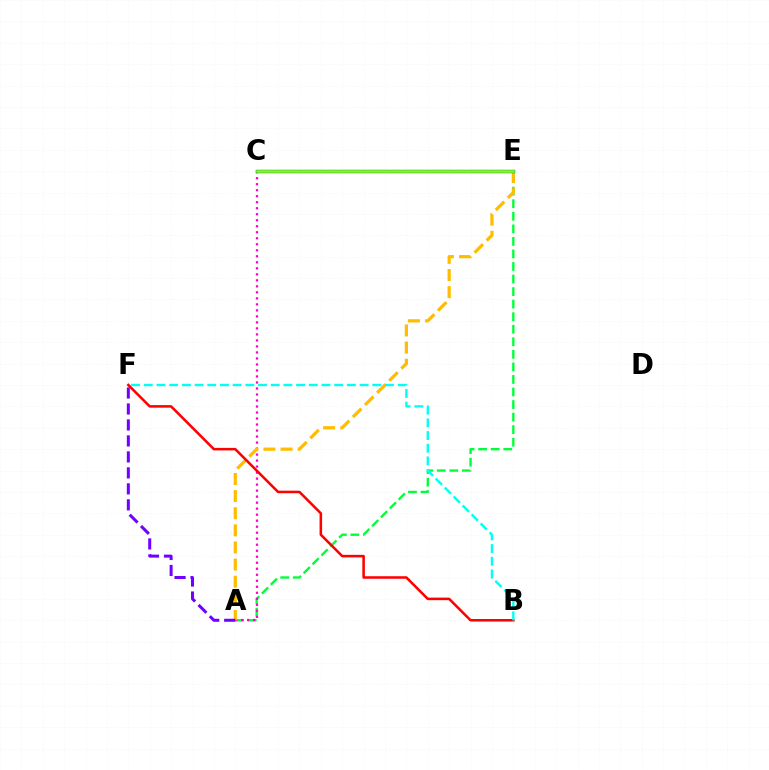{('A', 'E'): [{'color': '#00ff39', 'line_style': 'dashed', 'thickness': 1.71}, {'color': '#ffbd00', 'line_style': 'dashed', 'thickness': 2.33}], ('A', 'C'): [{'color': '#ff00cf', 'line_style': 'dotted', 'thickness': 1.63}], ('A', 'F'): [{'color': '#7200ff', 'line_style': 'dashed', 'thickness': 2.17}], ('C', 'E'): [{'color': '#004bff', 'line_style': 'solid', 'thickness': 2.42}, {'color': '#84ff00', 'line_style': 'solid', 'thickness': 1.93}], ('B', 'F'): [{'color': '#ff0000', 'line_style': 'solid', 'thickness': 1.83}, {'color': '#00fff6', 'line_style': 'dashed', 'thickness': 1.72}]}